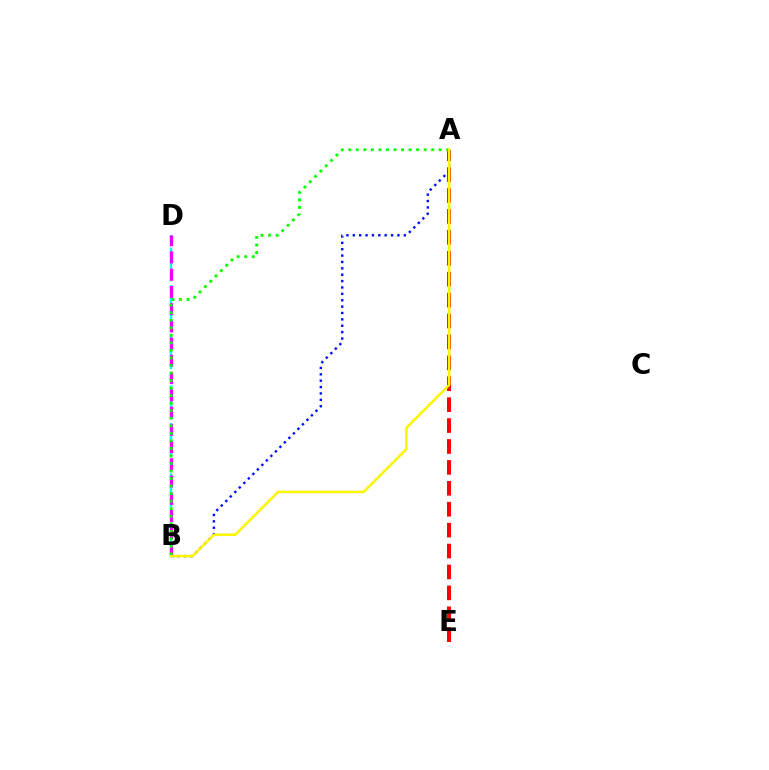{('A', 'E'): [{'color': '#ff0000', 'line_style': 'dashed', 'thickness': 2.84}], ('B', 'D'): [{'color': '#00fff6', 'line_style': 'dashed', 'thickness': 1.7}, {'color': '#ee00ff', 'line_style': 'dashed', 'thickness': 2.34}], ('A', 'B'): [{'color': '#08ff00', 'line_style': 'dotted', 'thickness': 2.05}, {'color': '#0010ff', 'line_style': 'dotted', 'thickness': 1.73}, {'color': '#fcf500', 'line_style': 'solid', 'thickness': 1.82}]}